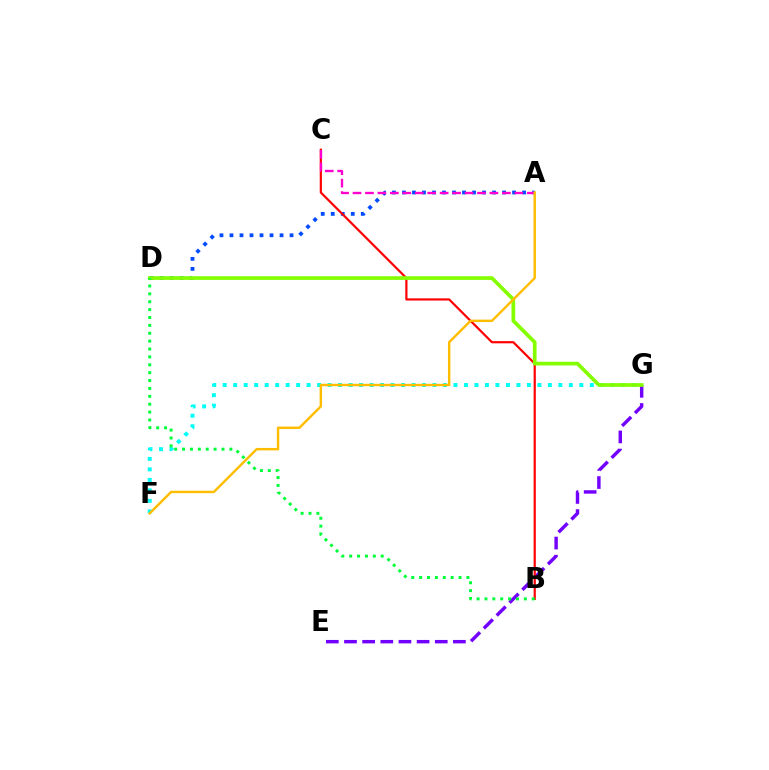{('A', 'D'): [{'color': '#004bff', 'line_style': 'dotted', 'thickness': 2.72}], ('E', 'G'): [{'color': '#7200ff', 'line_style': 'dashed', 'thickness': 2.47}], ('B', 'C'): [{'color': '#ff0000', 'line_style': 'solid', 'thickness': 1.58}], ('A', 'C'): [{'color': '#ff00cf', 'line_style': 'dashed', 'thickness': 1.69}], ('F', 'G'): [{'color': '#00fff6', 'line_style': 'dotted', 'thickness': 2.85}], ('D', 'G'): [{'color': '#84ff00', 'line_style': 'solid', 'thickness': 2.67}], ('B', 'D'): [{'color': '#00ff39', 'line_style': 'dotted', 'thickness': 2.14}], ('A', 'F'): [{'color': '#ffbd00', 'line_style': 'solid', 'thickness': 1.74}]}